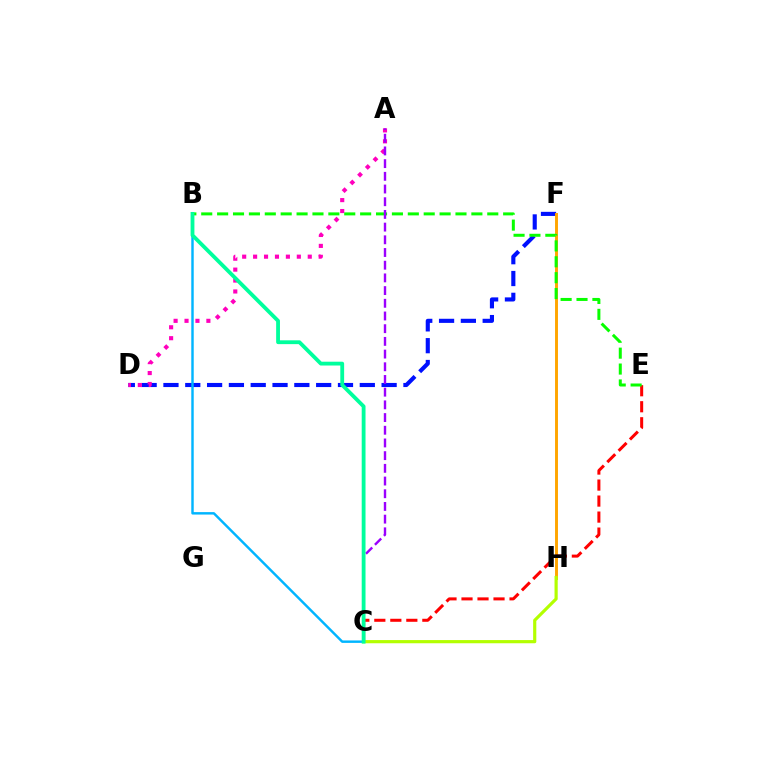{('D', 'F'): [{'color': '#0010ff', 'line_style': 'dashed', 'thickness': 2.96}], ('F', 'H'): [{'color': '#ffa500', 'line_style': 'solid', 'thickness': 2.11}], ('A', 'D'): [{'color': '#ff00bd', 'line_style': 'dotted', 'thickness': 2.97}], ('C', 'E'): [{'color': '#ff0000', 'line_style': 'dashed', 'thickness': 2.17}], ('B', 'E'): [{'color': '#08ff00', 'line_style': 'dashed', 'thickness': 2.16}], ('B', 'C'): [{'color': '#00b5ff', 'line_style': 'solid', 'thickness': 1.76}, {'color': '#00ff9d', 'line_style': 'solid', 'thickness': 2.75}], ('A', 'C'): [{'color': '#9b00ff', 'line_style': 'dashed', 'thickness': 1.72}], ('C', 'H'): [{'color': '#b3ff00', 'line_style': 'solid', 'thickness': 2.29}]}